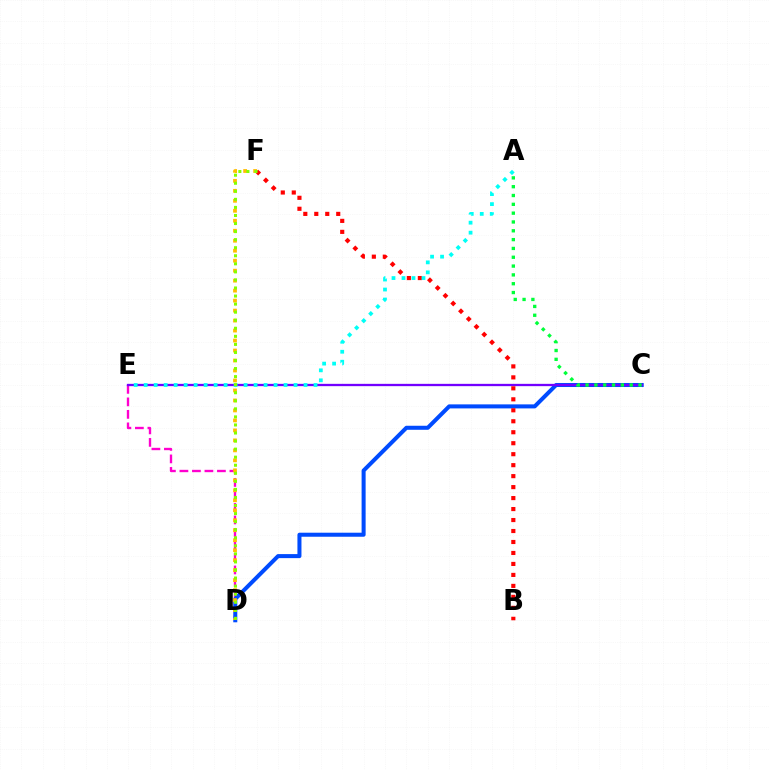{('D', 'E'): [{'color': '#ff00cf', 'line_style': 'dashed', 'thickness': 1.7}], ('C', 'D'): [{'color': '#004bff', 'line_style': 'solid', 'thickness': 2.9}], ('D', 'F'): [{'color': '#ffbd00', 'line_style': 'dotted', 'thickness': 2.71}, {'color': '#84ff00', 'line_style': 'dotted', 'thickness': 2.19}], ('C', 'E'): [{'color': '#7200ff', 'line_style': 'solid', 'thickness': 1.66}], ('B', 'F'): [{'color': '#ff0000', 'line_style': 'dotted', 'thickness': 2.98}], ('A', 'C'): [{'color': '#00ff39', 'line_style': 'dotted', 'thickness': 2.4}], ('A', 'E'): [{'color': '#00fff6', 'line_style': 'dotted', 'thickness': 2.71}]}